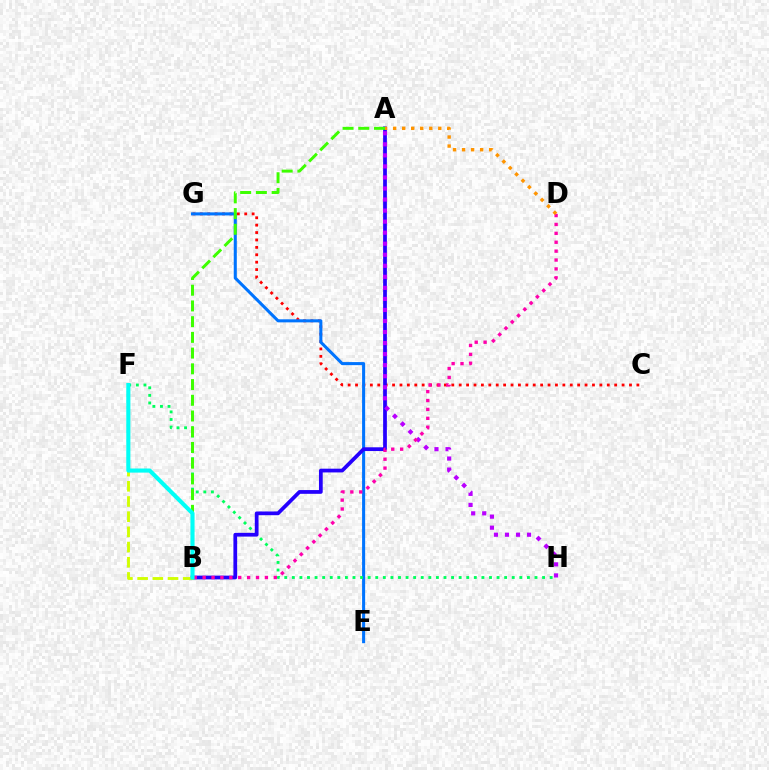{('C', 'G'): [{'color': '#ff0000', 'line_style': 'dotted', 'thickness': 2.01}], ('E', 'G'): [{'color': '#0074ff', 'line_style': 'solid', 'thickness': 2.2}], ('F', 'H'): [{'color': '#00ff5c', 'line_style': 'dotted', 'thickness': 2.06}], ('A', 'B'): [{'color': '#2500ff', 'line_style': 'solid', 'thickness': 2.7}, {'color': '#3dff00', 'line_style': 'dashed', 'thickness': 2.14}], ('A', 'H'): [{'color': '#b900ff', 'line_style': 'dotted', 'thickness': 3.0}], ('B', 'F'): [{'color': '#d1ff00', 'line_style': 'dashed', 'thickness': 2.06}, {'color': '#00fff6', 'line_style': 'solid', 'thickness': 2.96}], ('B', 'D'): [{'color': '#ff00ac', 'line_style': 'dotted', 'thickness': 2.42}], ('A', 'D'): [{'color': '#ff9400', 'line_style': 'dotted', 'thickness': 2.45}]}